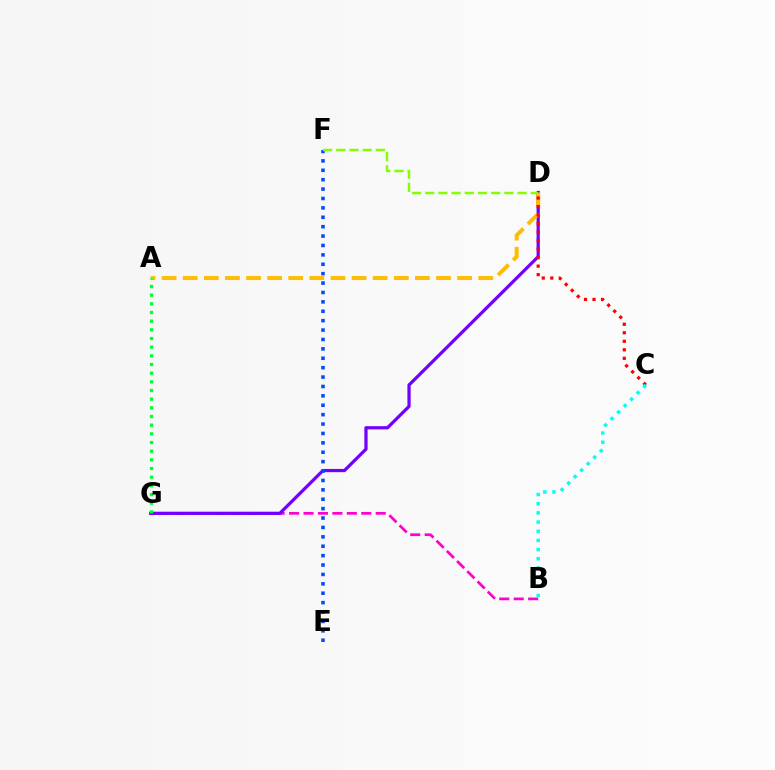{('B', 'G'): [{'color': '#ff00cf', 'line_style': 'dashed', 'thickness': 1.96}], ('D', 'G'): [{'color': '#7200ff', 'line_style': 'solid', 'thickness': 2.33}], ('A', 'D'): [{'color': '#ffbd00', 'line_style': 'dashed', 'thickness': 2.87}], ('E', 'F'): [{'color': '#004bff', 'line_style': 'dotted', 'thickness': 2.55}], ('D', 'F'): [{'color': '#84ff00', 'line_style': 'dashed', 'thickness': 1.79}], ('C', 'D'): [{'color': '#ff0000', 'line_style': 'dotted', 'thickness': 2.31}], ('A', 'G'): [{'color': '#00ff39', 'line_style': 'dotted', 'thickness': 2.36}], ('B', 'C'): [{'color': '#00fff6', 'line_style': 'dotted', 'thickness': 2.49}]}